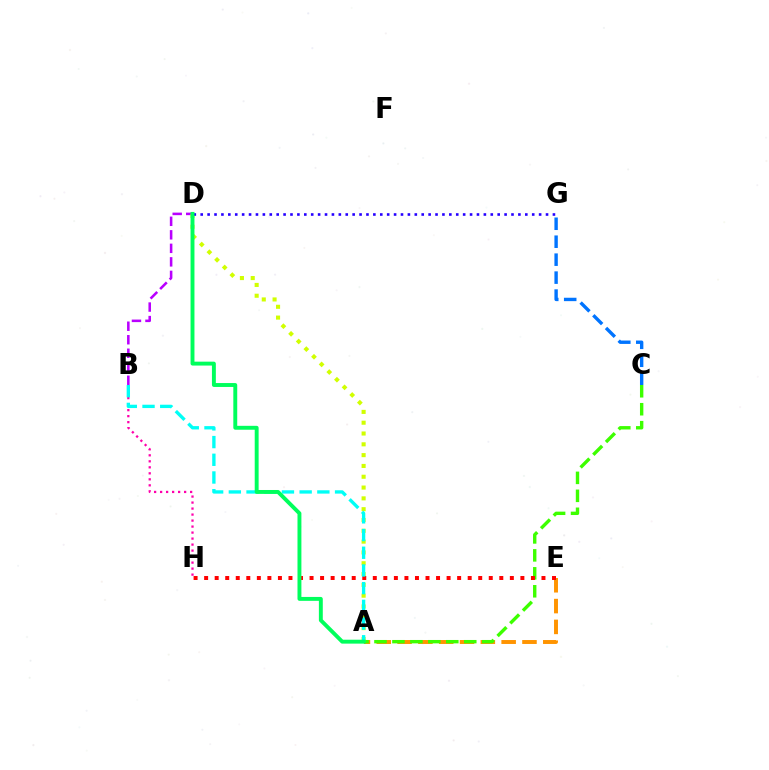{('B', 'D'): [{'color': '#b900ff', 'line_style': 'dashed', 'thickness': 1.84}], ('C', 'G'): [{'color': '#0074ff', 'line_style': 'dashed', 'thickness': 2.44}], ('A', 'D'): [{'color': '#d1ff00', 'line_style': 'dotted', 'thickness': 2.94}, {'color': '#00ff5c', 'line_style': 'solid', 'thickness': 2.81}], ('A', 'E'): [{'color': '#ff9400', 'line_style': 'dashed', 'thickness': 2.83}], ('A', 'C'): [{'color': '#3dff00', 'line_style': 'dashed', 'thickness': 2.44}], ('B', 'H'): [{'color': '#ff00ac', 'line_style': 'dotted', 'thickness': 1.63}], ('E', 'H'): [{'color': '#ff0000', 'line_style': 'dotted', 'thickness': 2.86}], ('A', 'B'): [{'color': '#00fff6', 'line_style': 'dashed', 'thickness': 2.41}], ('D', 'G'): [{'color': '#2500ff', 'line_style': 'dotted', 'thickness': 1.88}]}